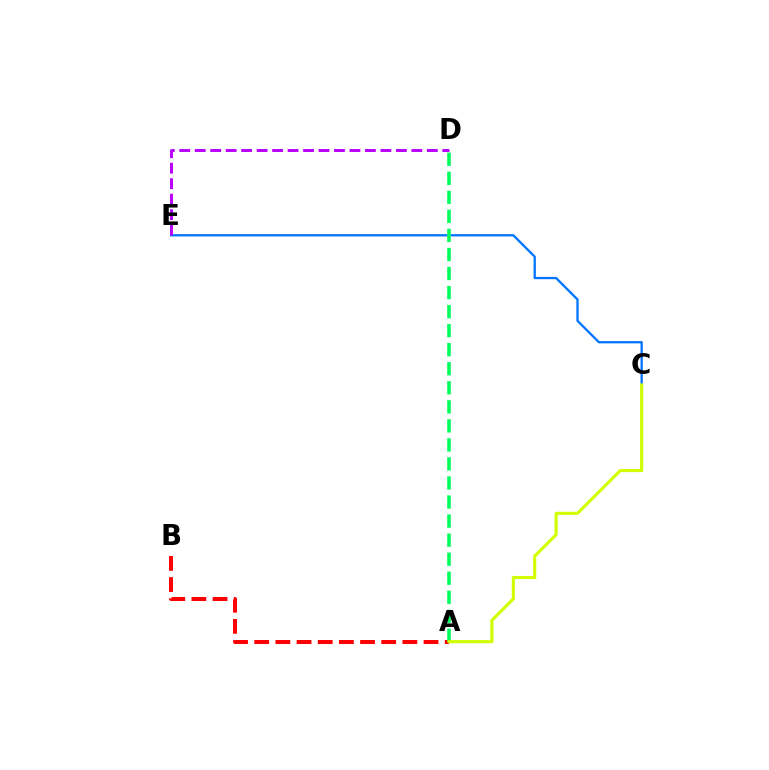{('C', 'E'): [{'color': '#0074ff', 'line_style': 'solid', 'thickness': 1.64}], ('D', 'E'): [{'color': '#b900ff', 'line_style': 'dashed', 'thickness': 2.1}], ('A', 'B'): [{'color': '#ff0000', 'line_style': 'dashed', 'thickness': 2.88}], ('A', 'D'): [{'color': '#00ff5c', 'line_style': 'dashed', 'thickness': 2.59}], ('A', 'C'): [{'color': '#d1ff00', 'line_style': 'solid', 'thickness': 2.24}]}